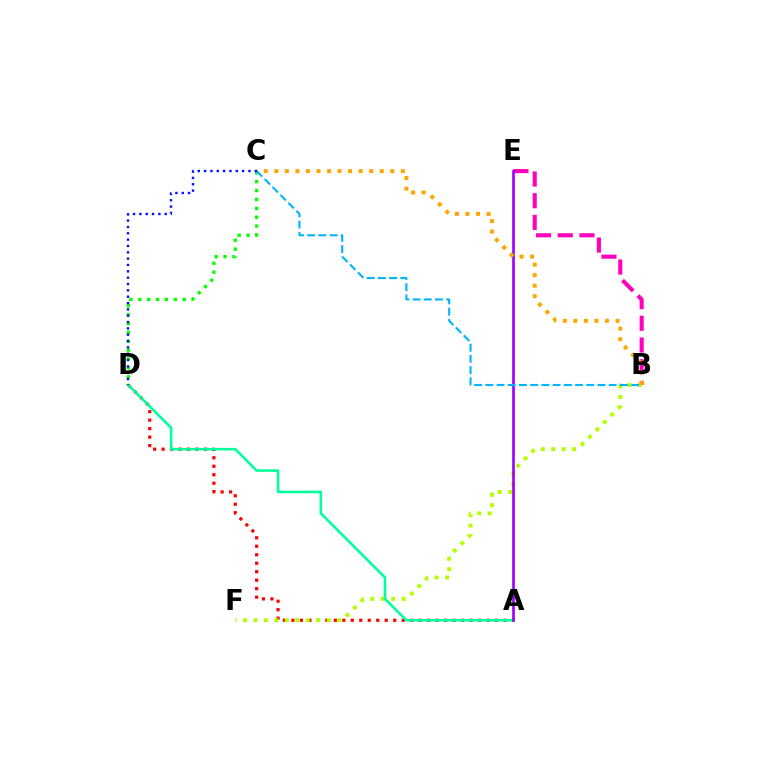{('A', 'D'): [{'color': '#ff0000', 'line_style': 'dotted', 'thickness': 2.3}, {'color': '#00ff9d', 'line_style': 'solid', 'thickness': 1.86}], ('B', 'E'): [{'color': '#ff00bd', 'line_style': 'dashed', 'thickness': 2.95}], ('B', 'F'): [{'color': '#b3ff00', 'line_style': 'dotted', 'thickness': 2.84}], ('C', 'D'): [{'color': '#08ff00', 'line_style': 'dotted', 'thickness': 2.41}, {'color': '#0010ff', 'line_style': 'dotted', 'thickness': 1.72}], ('A', 'E'): [{'color': '#9b00ff', 'line_style': 'solid', 'thickness': 1.9}], ('B', 'C'): [{'color': '#00b5ff', 'line_style': 'dashed', 'thickness': 1.52}, {'color': '#ffa500', 'line_style': 'dotted', 'thickness': 2.86}]}